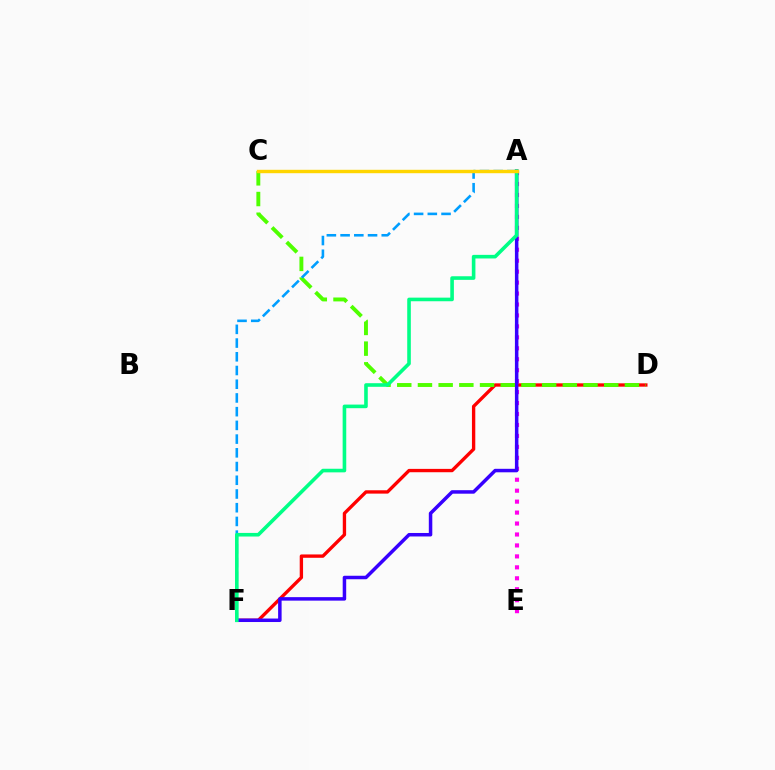{('D', 'F'): [{'color': '#ff0000', 'line_style': 'solid', 'thickness': 2.41}], ('A', 'E'): [{'color': '#ff00ed', 'line_style': 'dotted', 'thickness': 2.98}], ('A', 'F'): [{'color': '#3700ff', 'line_style': 'solid', 'thickness': 2.52}, {'color': '#009eff', 'line_style': 'dashed', 'thickness': 1.86}, {'color': '#00ff86', 'line_style': 'solid', 'thickness': 2.59}], ('C', 'D'): [{'color': '#4fff00', 'line_style': 'dashed', 'thickness': 2.81}], ('A', 'C'): [{'color': '#ffd500', 'line_style': 'solid', 'thickness': 2.45}]}